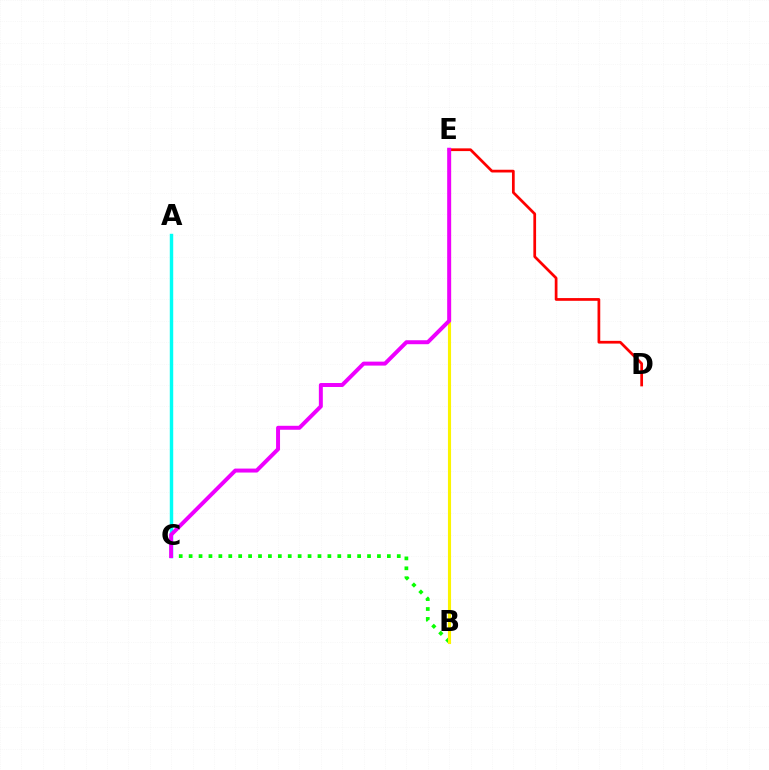{('A', 'C'): [{'color': '#00fff6', 'line_style': 'solid', 'thickness': 2.48}], ('D', 'E'): [{'color': '#ff0000', 'line_style': 'solid', 'thickness': 1.97}], ('B', 'E'): [{'color': '#0010ff', 'line_style': 'solid', 'thickness': 1.89}, {'color': '#fcf500', 'line_style': 'solid', 'thickness': 2.24}], ('B', 'C'): [{'color': '#08ff00', 'line_style': 'dotted', 'thickness': 2.69}], ('C', 'E'): [{'color': '#ee00ff', 'line_style': 'solid', 'thickness': 2.86}]}